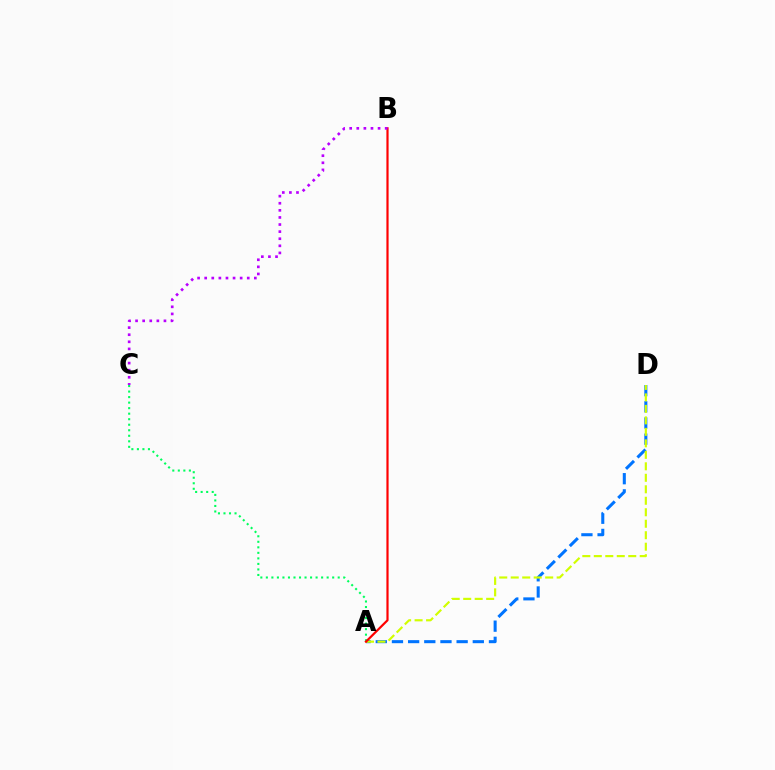{('A', 'D'): [{'color': '#0074ff', 'line_style': 'dashed', 'thickness': 2.2}, {'color': '#d1ff00', 'line_style': 'dashed', 'thickness': 1.56}], ('A', 'C'): [{'color': '#00ff5c', 'line_style': 'dotted', 'thickness': 1.5}], ('A', 'B'): [{'color': '#ff0000', 'line_style': 'solid', 'thickness': 1.58}], ('B', 'C'): [{'color': '#b900ff', 'line_style': 'dotted', 'thickness': 1.93}]}